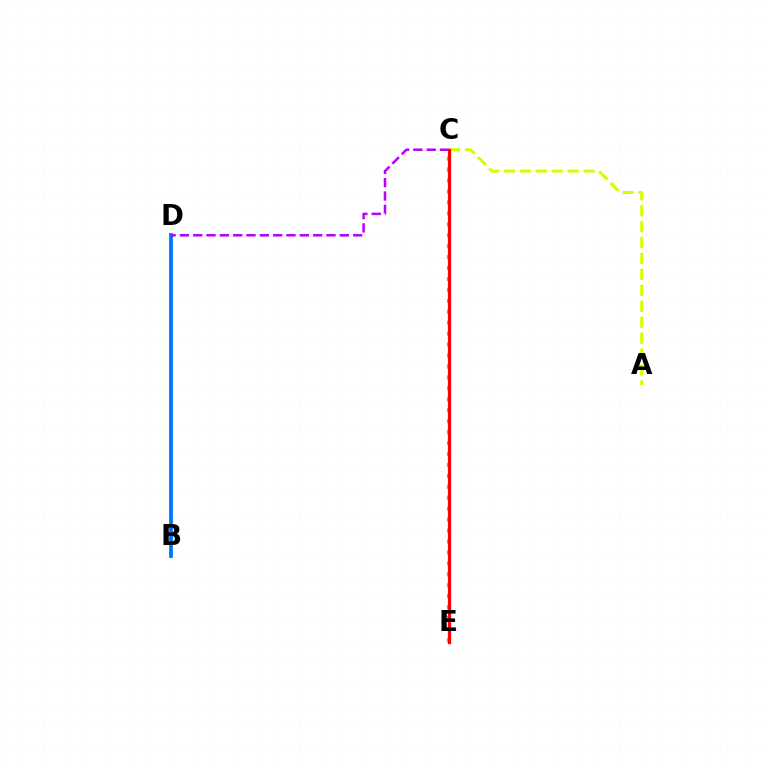{('C', 'E'): [{'color': '#00ff5c', 'line_style': 'dotted', 'thickness': 2.97}, {'color': '#ff0000', 'line_style': 'solid', 'thickness': 2.33}], ('B', 'D'): [{'color': '#0074ff', 'line_style': 'solid', 'thickness': 2.71}], ('C', 'D'): [{'color': '#b900ff', 'line_style': 'dashed', 'thickness': 1.81}], ('A', 'C'): [{'color': '#d1ff00', 'line_style': 'dashed', 'thickness': 2.16}]}